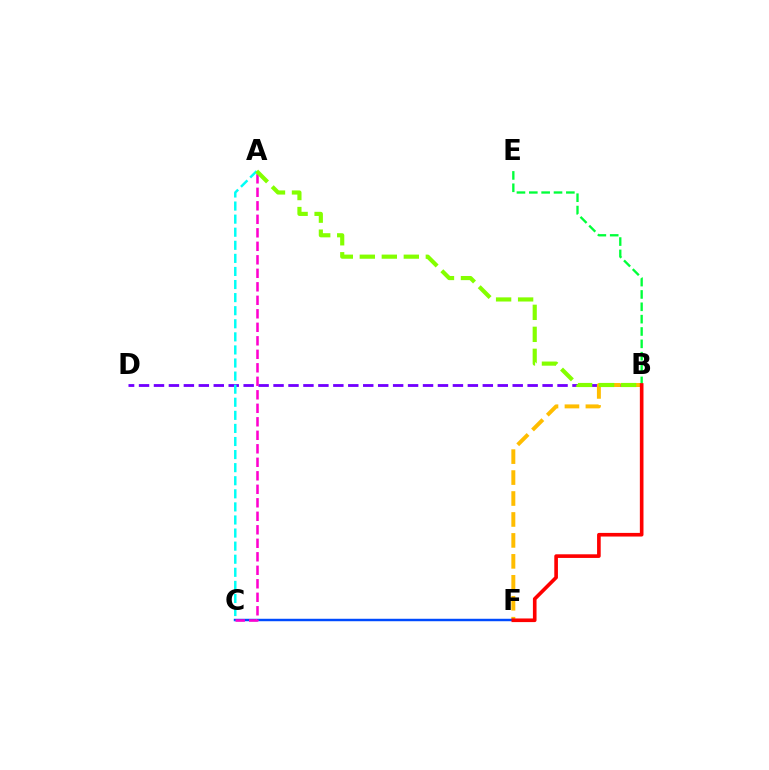{('B', 'D'): [{'color': '#7200ff', 'line_style': 'dashed', 'thickness': 2.03}], ('B', 'F'): [{'color': '#ffbd00', 'line_style': 'dashed', 'thickness': 2.85}, {'color': '#ff0000', 'line_style': 'solid', 'thickness': 2.62}], ('C', 'F'): [{'color': '#004bff', 'line_style': 'solid', 'thickness': 1.77}], ('A', 'C'): [{'color': '#00fff6', 'line_style': 'dashed', 'thickness': 1.78}, {'color': '#ff00cf', 'line_style': 'dashed', 'thickness': 1.83}], ('B', 'E'): [{'color': '#00ff39', 'line_style': 'dashed', 'thickness': 1.68}], ('A', 'B'): [{'color': '#84ff00', 'line_style': 'dashed', 'thickness': 2.99}]}